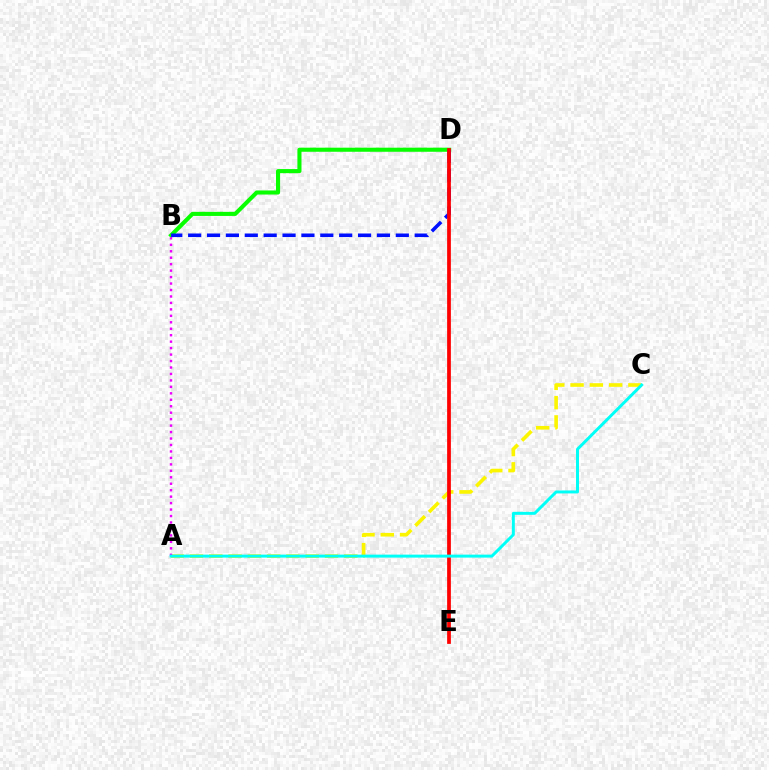{('B', 'D'): [{'color': '#08ff00', 'line_style': 'solid', 'thickness': 2.94}, {'color': '#0010ff', 'line_style': 'dashed', 'thickness': 2.56}], ('A', 'C'): [{'color': '#fcf500', 'line_style': 'dashed', 'thickness': 2.62}, {'color': '#00fff6', 'line_style': 'solid', 'thickness': 2.13}], ('A', 'B'): [{'color': '#ee00ff', 'line_style': 'dotted', 'thickness': 1.75}], ('D', 'E'): [{'color': '#ff0000', 'line_style': 'solid', 'thickness': 2.7}]}